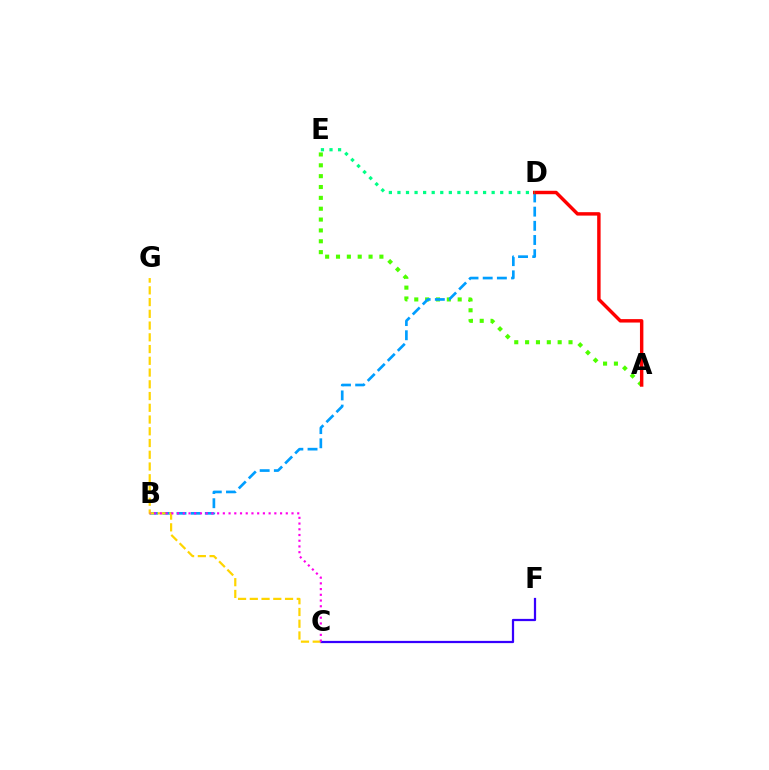{('A', 'E'): [{'color': '#4fff00', 'line_style': 'dotted', 'thickness': 2.95}], ('B', 'D'): [{'color': '#009eff', 'line_style': 'dashed', 'thickness': 1.93}], ('A', 'D'): [{'color': '#ff0000', 'line_style': 'solid', 'thickness': 2.47}], ('C', 'F'): [{'color': '#3700ff', 'line_style': 'solid', 'thickness': 1.61}], ('C', 'G'): [{'color': '#ffd500', 'line_style': 'dashed', 'thickness': 1.6}], ('D', 'E'): [{'color': '#00ff86', 'line_style': 'dotted', 'thickness': 2.33}], ('B', 'C'): [{'color': '#ff00ed', 'line_style': 'dotted', 'thickness': 1.55}]}